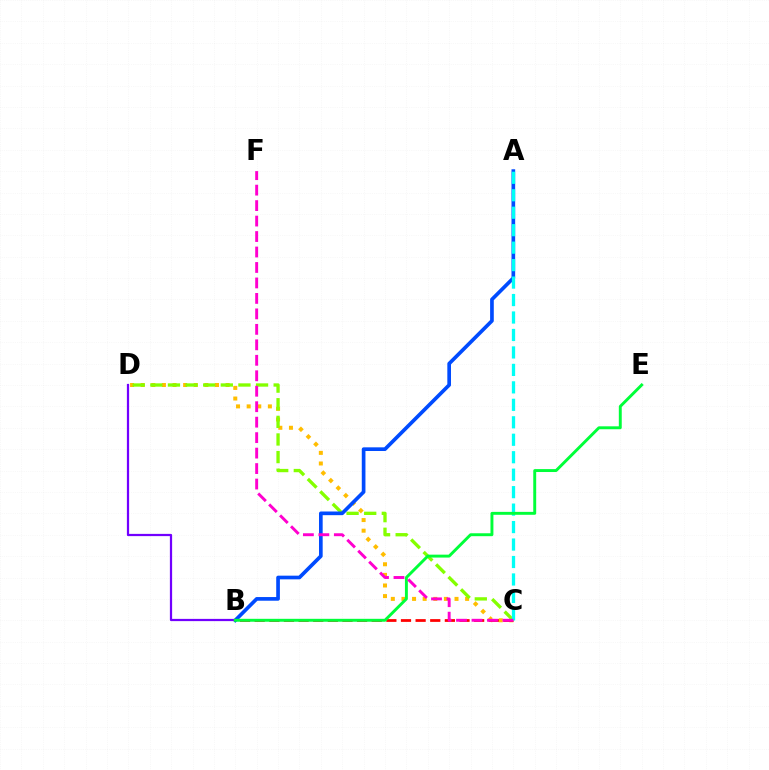{('C', 'D'): [{'color': '#ffbd00', 'line_style': 'dotted', 'thickness': 2.88}, {'color': '#84ff00', 'line_style': 'dashed', 'thickness': 2.39}], ('A', 'B'): [{'color': '#004bff', 'line_style': 'solid', 'thickness': 2.64}], ('B', 'C'): [{'color': '#ff0000', 'line_style': 'dashed', 'thickness': 1.99}], ('B', 'D'): [{'color': '#7200ff', 'line_style': 'solid', 'thickness': 1.61}], ('A', 'C'): [{'color': '#00fff6', 'line_style': 'dashed', 'thickness': 2.37}], ('B', 'E'): [{'color': '#00ff39', 'line_style': 'solid', 'thickness': 2.1}], ('C', 'F'): [{'color': '#ff00cf', 'line_style': 'dashed', 'thickness': 2.1}]}